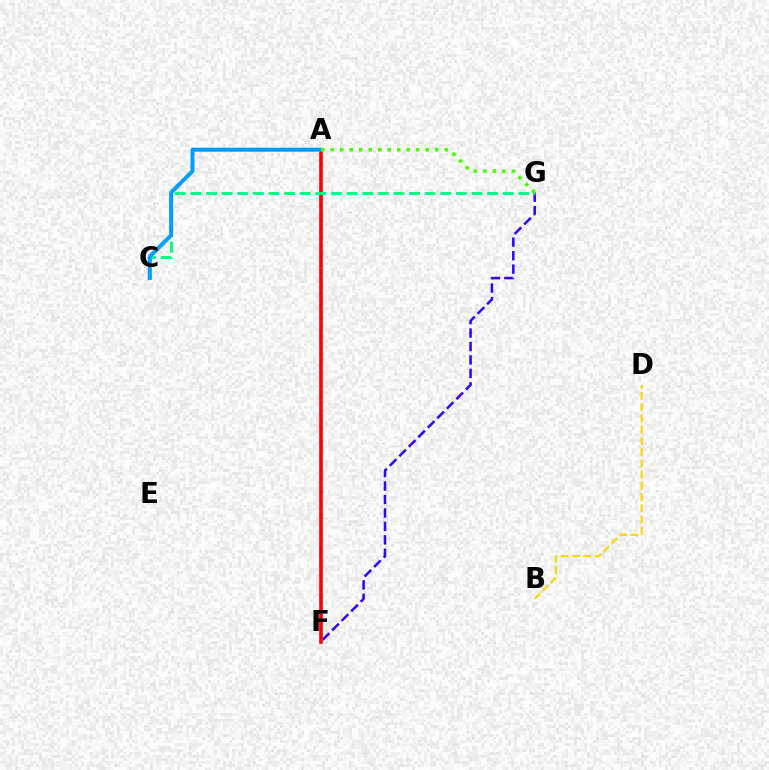{('F', 'G'): [{'color': '#3700ff', 'line_style': 'dashed', 'thickness': 1.83}], ('A', 'F'): [{'color': '#ff00ed', 'line_style': 'dotted', 'thickness': 1.66}, {'color': '#ff0000', 'line_style': 'solid', 'thickness': 2.61}], ('B', 'D'): [{'color': '#ffd500', 'line_style': 'dashed', 'thickness': 1.53}], ('C', 'G'): [{'color': '#00ff86', 'line_style': 'dashed', 'thickness': 2.12}], ('A', 'C'): [{'color': '#009eff', 'line_style': 'solid', 'thickness': 2.88}], ('A', 'G'): [{'color': '#4fff00', 'line_style': 'dotted', 'thickness': 2.58}]}